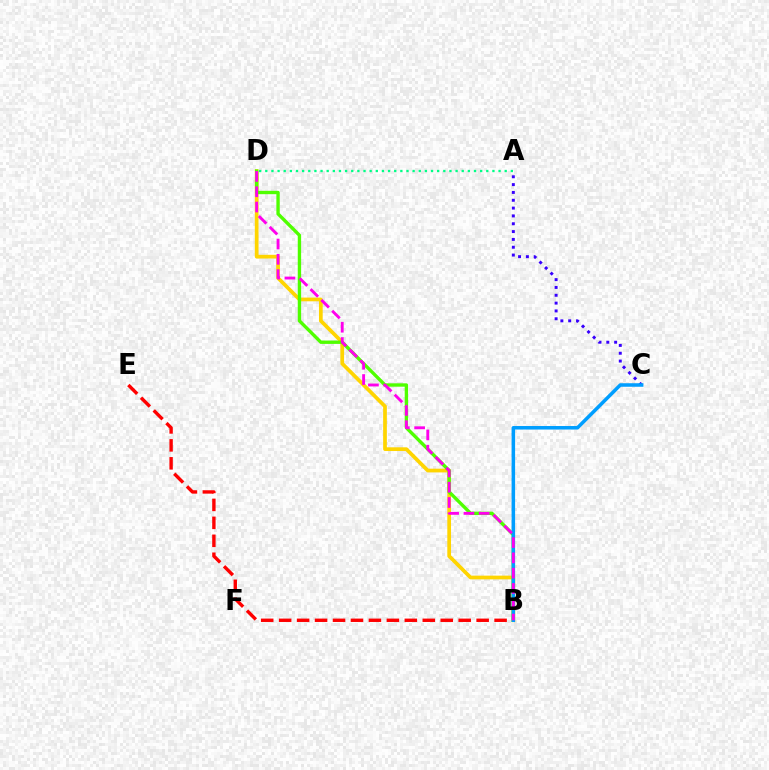{('B', 'D'): [{'color': '#ffd500', 'line_style': 'solid', 'thickness': 2.67}, {'color': '#4fff00', 'line_style': 'solid', 'thickness': 2.42}, {'color': '#ff00ed', 'line_style': 'dashed', 'thickness': 2.08}], ('A', 'C'): [{'color': '#3700ff', 'line_style': 'dotted', 'thickness': 2.13}], ('B', 'E'): [{'color': '#ff0000', 'line_style': 'dashed', 'thickness': 2.44}], ('B', 'C'): [{'color': '#009eff', 'line_style': 'solid', 'thickness': 2.54}], ('A', 'D'): [{'color': '#00ff86', 'line_style': 'dotted', 'thickness': 1.67}]}